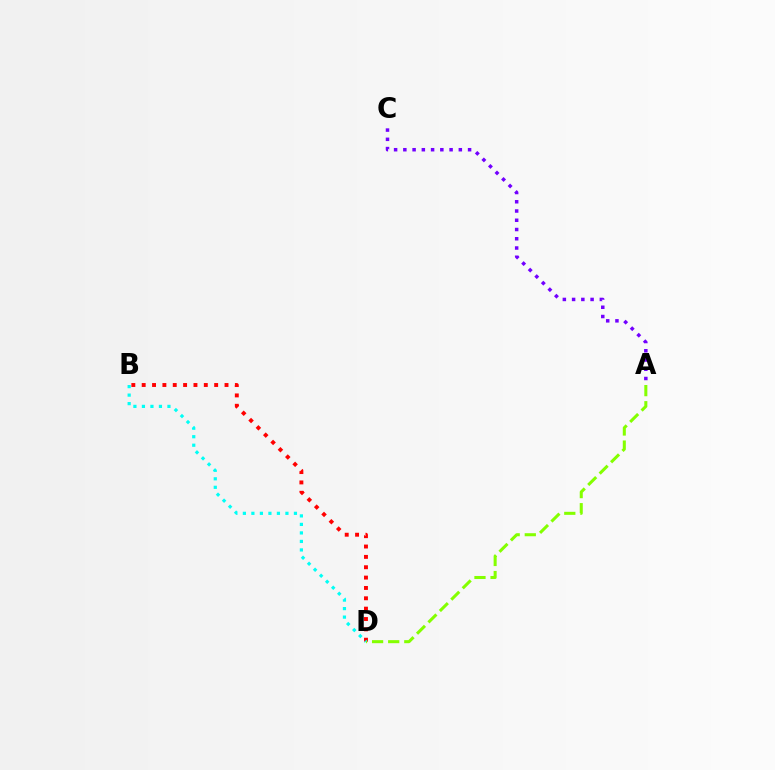{('B', 'D'): [{'color': '#ff0000', 'line_style': 'dotted', 'thickness': 2.81}, {'color': '#00fff6', 'line_style': 'dotted', 'thickness': 2.31}], ('A', 'D'): [{'color': '#84ff00', 'line_style': 'dashed', 'thickness': 2.19}], ('A', 'C'): [{'color': '#7200ff', 'line_style': 'dotted', 'thickness': 2.51}]}